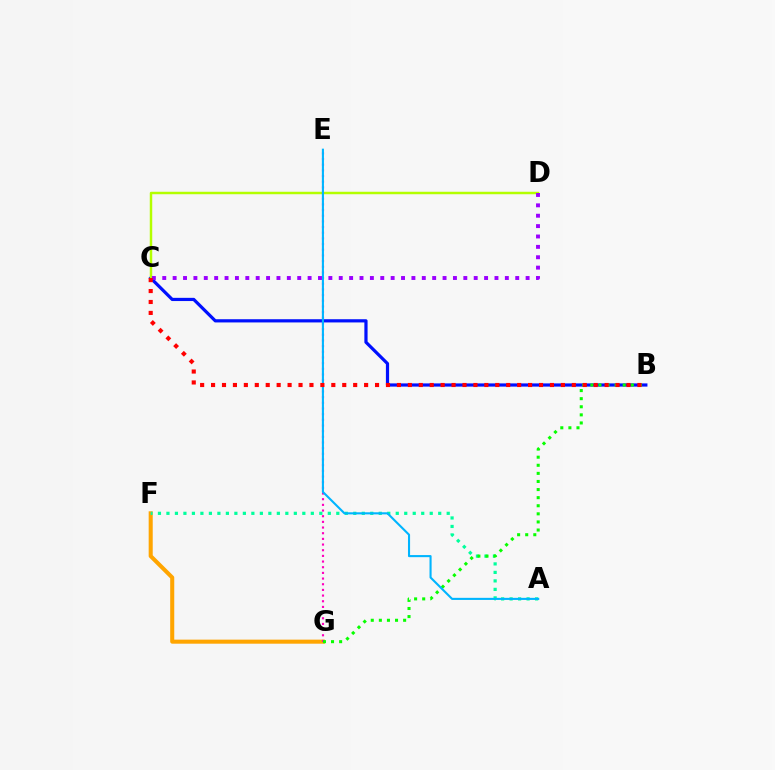{('B', 'C'): [{'color': '#0010ff', 'line_style': 'solid', 'thickness': 2.31}, {'color': '#ff0000', 'line_style': 'dotted', 'thickness': 2.97}], ('F', 'G'): [{'color': '#ffa500', 'line_style': 'solid', 'thickness': 2.92}], ('C', 'D'): [{'color': '#b3ff00', 'line_style': 'solid', 'thickness': 1.78}, {'color': '#9b00ff', 'line_style': 'dotted', 'thickness': 2.82}], ('E', 'G'): [{'color': '#ff00bd', 'line_style': 'dotted', 'thickness': 1.54}], ('A', 'F'): [{'color': '#00ff9d', 'line_style': 'dotted', 'thickness': 2.31}], ('B', 'G'): [{'color': '#08ff00', 'line_style': 'dotted', 'thickness': 2.2}], ('A', 'E'): [{'color': '#00b5ff', 'line_style': 'solid', 'thickness': 1.51}]}